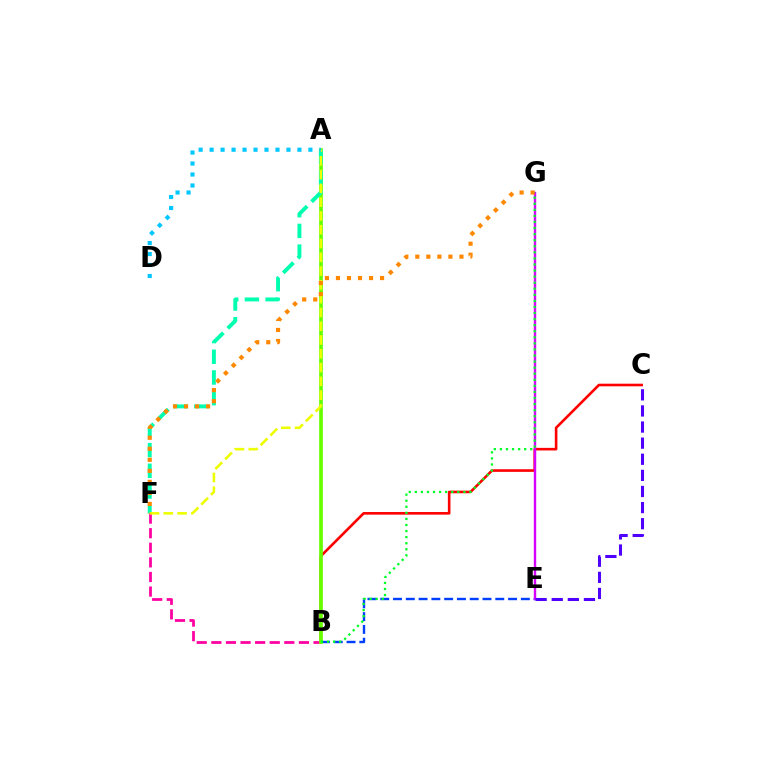{('B', 'C'): [{'color': '#ff0000', 'line_style': 'solid', 'thickness': 1.88}], ('B', 'E'): [{'color': '#003fff', 'line_style': 'dashed', 'thickness': 1.74}], ('B', 'F'): [{'color': '#ff00a0', 'line_style': 'dashed', 'thickness': 1.98}], ('A', 'B'): [{'color': '#66ff00', 'line_style': 'solid', 'thickness': 2.65}], ('A', 'F'): [{'color': '#00ffaf', 'line_style': 'dashed', 'thickness': 2.81}, {'color': '#eeff00', 'line_style': 'dashed', 'thickness': 1.87}], ('E', 'G'): [{'color': '#d600ff', 'line_style': 'solid', 'thickness': 1.72}], ('F', 'G'): [{'color': '#ff8800', 'line_style': 'dotted', 'thickness': 3.0}], ('B', 'G'): [{'color': '#00ff27', 'line_style': 'dotted', 'thickness': 1.65}], ('A', 'D'): [{'color': '#00c7ff', 'line_style': 'dotted', 'thickness': 2.98}], ('C', 'E'): [{'color': '#4f00ff', 'line_style': 'dashed', 'thickness': 2.19}]}